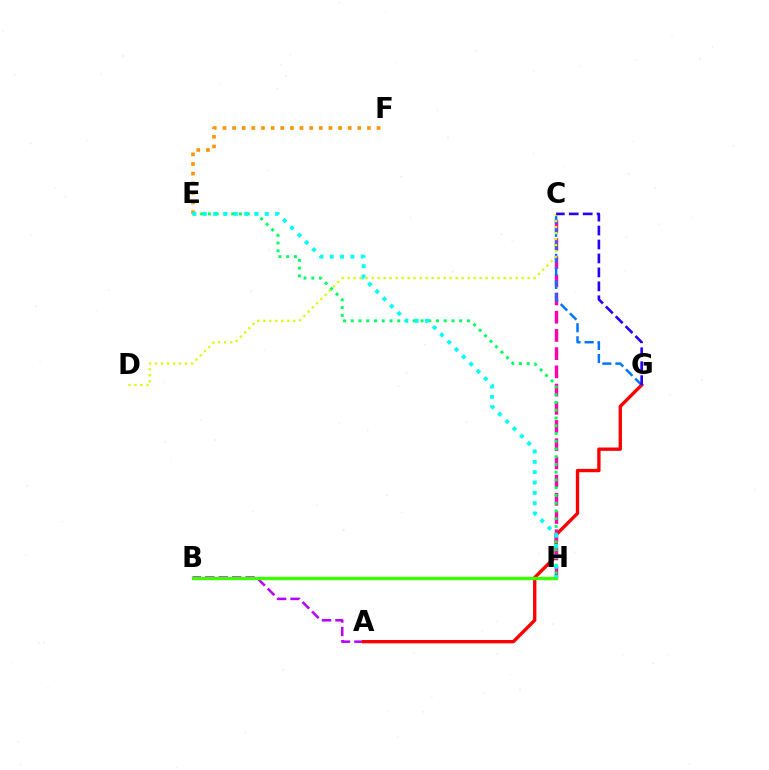{('A', 'B'): [{'color': '#b900ff', 'line_style': 'dashed', 'thickness': 1.83}], ('A', 'G'): [{'color': '#ff0000', 'line_style': 'solid', 'thickness': 2.41}], ('C', 'H'): [{'color': '#ff00ac', 'line_style': 'dashed', 'thickness': 2.47}], ('C', 'G'): [{'color': '#0074ff', 'line_style': 'dashed', 'thickness': 1.77}, {'color': '#2500ff', 'line_style': 'dashed', 'thickness': 1.89}], ('E', 'F'): [{'color': '#ff9400', 'line_style': 'dotted', 'thickness': 2.62}], ('E', 'H'): [{'color': '#00ff5c', 'line_style': 'dotted', 'thickness': 2.1}, {'color': '#00fff6', 'line_style': 'dotted', 'thickness': 2.81}], ('C', 'D'): [{'color': '#d1ff00', 'line_style': 'dotted', 'thickness': 1.63}], ('B', 'H'): [{'color': '#3dff00', 'line_style': 'solid', 'thickness': 2.43}]}